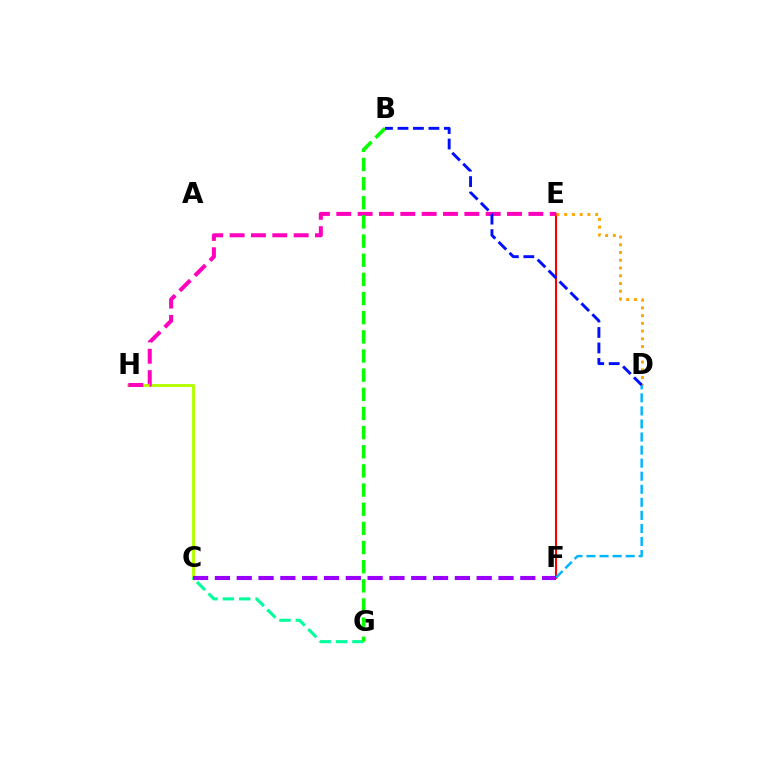{('E', 'F'): [{'color': '#ff0000', 'line_style': 'solid', 'thickness': 1.52}], ('C', 'H'): [{'color': '#b3ff00', 'line_style': 'solid', 'thickness': 2.07}], ('E', 'H'): [{'color': '#ff00bd', 'line_style': 'dashed', 'thickness': 2.9}], ('D', 'E'): [{'color': '#ffa500', 'line_style': 'dotted', 'thickness': 2.1}], ('C', 'G'): [{'color': '#00ff9d', 'line_style': 'dashed', 'thickness': 2.22}], ('D', 'F'): [{'color': '#00b5ff', 'line_style': 'dashed', 'thickness': 1.77}], ('C', 'F'): [{'color': '#9b00ff', 'line_style': 'dashed', 'thickness': 2.96}], ('B', 'G'): [{'color': '#08ff00', 'line_style': 'dashed', 'thickness': 2.6}], ('B', 'D'): [{'color': '#0010ff', 'line_style': 'dashed', 'thickness': 2.1}]}